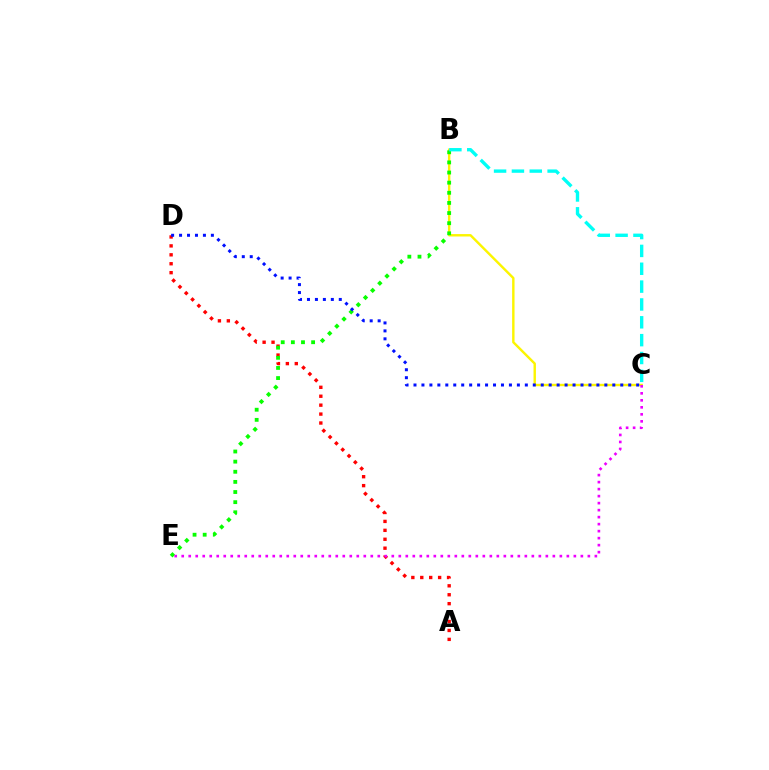{('B', 'C'): [{'color': '#fcf500', 'line_style': 'solid', 'thickness': 1.74}, {'color': '#00fff6', 'line_style': 'dashed', 'thickness': 2.42}], ('A', 'D'): [{'color': '#ff0000', 'line_style': 'dotted', 'thickness': 2.43}], ('B', 'E'): [{'color': '#08ff00', 'line_style': 'dotted', 'thickness': 2.75}], ('C', 'E'): [{'color': '#ee00ff', 'line_style': 'dotted', 'thickness': 1.9}], ('C', 'D'): [{'color': '#0010ff', 'line_style': 'dotted', 'thickness': 2.16}]}